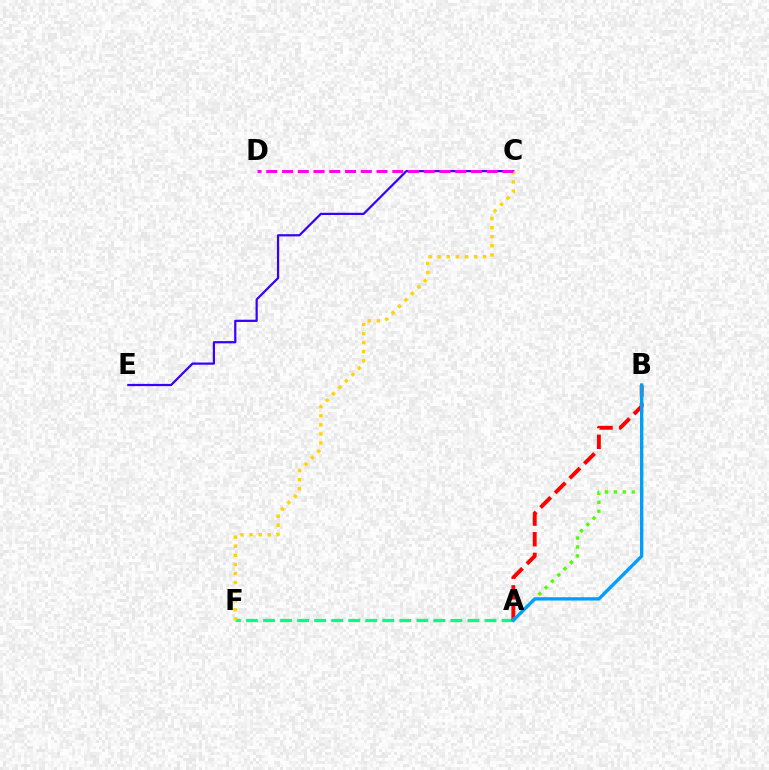{('A', 'F'): [{'color': '#00ff86', 'line_style': 'dashed', 'thickness': 2.31}], ('C', 'E'): [{'color': '#3700ff', 'line_style': 'solid', 'thickness': 1.6}], ('C', 'F'): [{'color': '#ffd500', 'line_style': 'dotted', 'thickness': 2.47}], ('A', 'B'): [{'color': '#ff0000', 'line_style': 'dashed', 'thickness': 2.81}, {'color': '#4fff00', 'line_style': 'dotted', 'thickness': 2.43}, {'color': '#009eff', 'line_style': 'solid', 'thickness': 2.39}], ('C', 'D'): [{'color': '#ff00ed', 'line_style': 'dashed', 'thickness': 2.14}]}